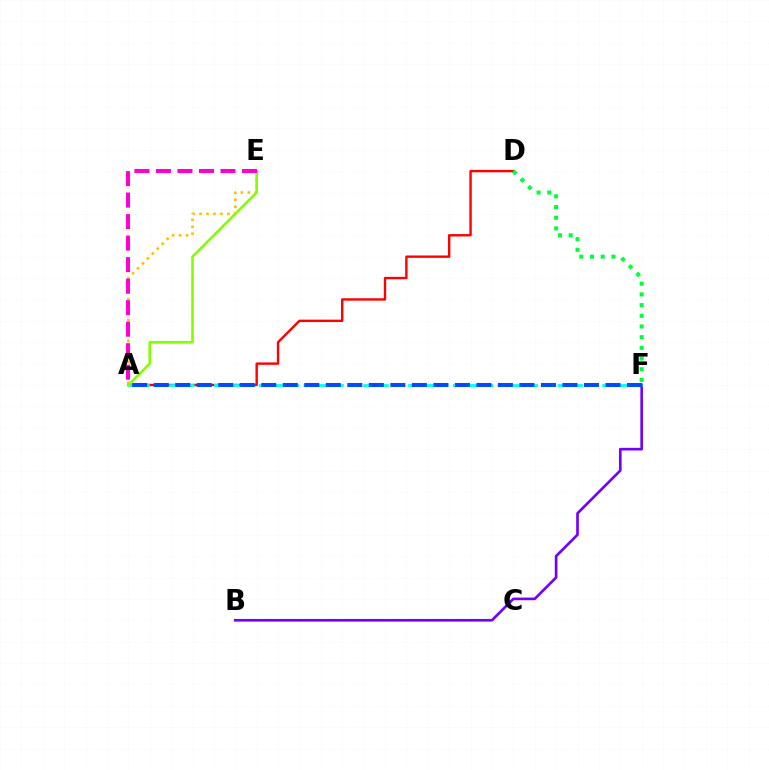{('A', 'D'): [{'color': '#ff0000', 'line_style': 'solid', 'thickness': 1.73}], ('D', 'F'): [{'color': '#00ff39', 'line_style': 'dotted', 'thickness': 2.91}], ('B', 'F'): [{'color': '#7200ff', 'line_style': 'solid', 'thickness': 1.91}], ('A', 'E'): [{'color': '#ffbd00', 'line_style': 'dotted', 'thickness': 1.89}, {'color': '#84ff00', 'line_style': 'solid', 'thickness': 1.89}, {'color': '#ff00cf', 'line_style': 'dashed', 'thickness': 2.92}], ('A', 'F'): [{'color': '#00fff6', 'line_style': 'dashed', 'thickness': 2.03}, {'color': '#004bff', 'line_style': 'dashed', 'thickness': 2.92}]}